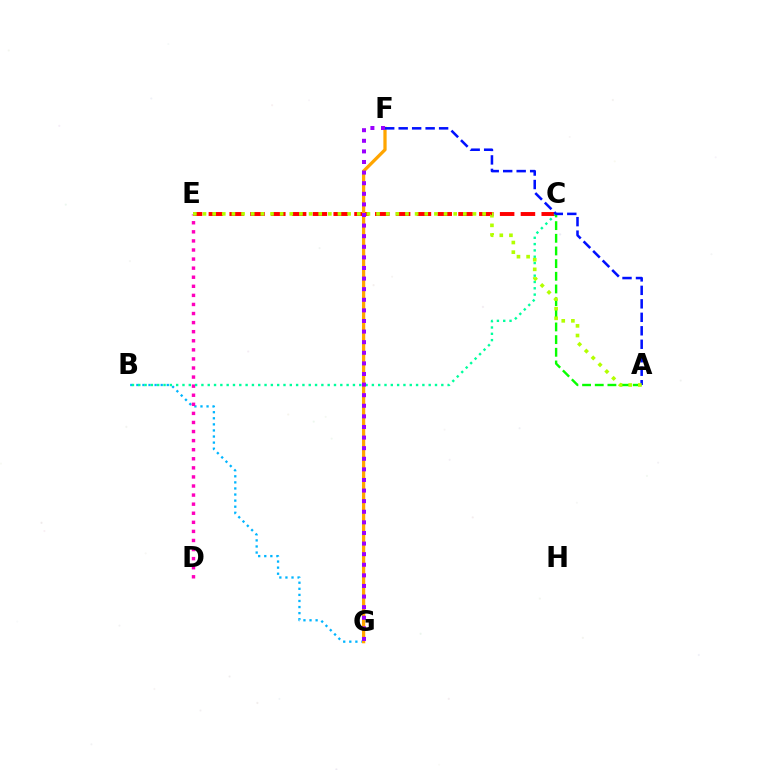{('C', 'E'): [{'color': '#ff0000', 'line_style': 'dashed', 'thickness': 2.83}], ('B', 'G'): [{'color': '#00b5ff', 'line_style': 'dotted', 'thickness': 1.65}], ('D', 'E'): [{'color': '#ff00bd', 'line_style': 'dotted', 'thickness': 2.47}], ('B', 'C'): [{'color': '#00ff9d', 'line_style': 'dotted', 'thickness': 1.72}], ('F', 'G'): [{'color': '#ffa500', 'line_style': 'solid', 'thickness': 2.34}, {'color': '#9b00ff', 'line_style': 'dotted', 'thickness': 2.88}], ('A', 'C'): [{'color': '#08ff00', 'line_style': 'dashed', 'thickness': 1.72}], ('A', 'F'): [{'color': '#0010ff', 'line_style': 'dashed', 'thickness': 1.83}], ('A', 'E'): [{'color': '#b3ff00', 'line_style': 'dotted', 'thickness': 2.62}]}